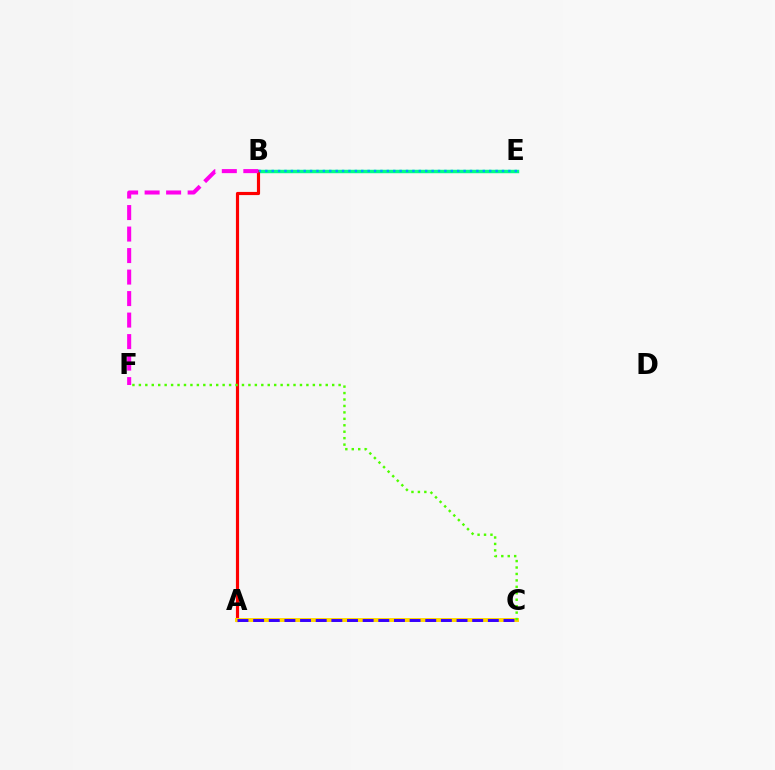{('B', 'E'): [{'color': '#00ff86', 'line_style': 'solid', 'thickness': 2.48}, {'color': '#009eff', 'line_style': 'dotted', 'thickness': 1.74}], ('A', 'B'): [{'color': '#ff0000', 'line_style': 'solid', 'thickness': 2.27}], ('B', 'F'): [{'color': '#ff00ed', 'line_style': 'dashed', 'thickness': 2.92}], ('A', 'C'): [{'color': '#ffd500', 'line_style': 'solid', 'thickness': 2.85}, {'color': '#3700ff', 'line_style': 'dashed', 'thickness': 2.13}], ('C', 'F'): [{'color': '#4fff00', 'line_style': 'dotted', 'thickness': 1.75}]}